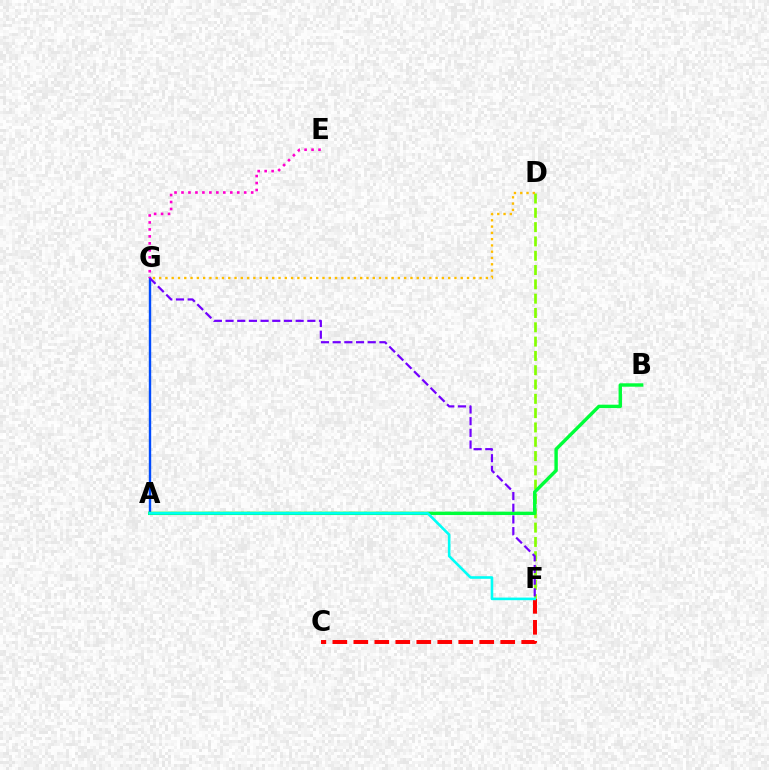{('D', 'F'): [{'color': '#84ff00', 'line_style': 'dashed', 'thickness': 1.94}], ('C', 'F'): [{'color': '#ff0000', 'line_style': 'dashed', 'thickness': 2.85}], ('A', 'G'): [{'color': '#004bff', 'line_style': 'solid', 'thickness': 1.73}], ('E', 'G'): [{'color': '#ff00cf', 'line_style': 'dotted', 'thickness': 1.89}], ('A', 'B'): [{'color': '#00ff39', 'line_style': 'solid', 'thickness': 2.45}], ('A', 'F'): [{'color': '#00fff6', 'line_style': 'solid', 'thickness': 1.88}], ('F', 'G'): [{'color': '#7200ff', 'line_style': 'dashed', 'thickness': 1.59}], ('D', 'G'): [{'color': '#ffbd00', 'line_style': 'dotted', 'thickness': 1.71}]}